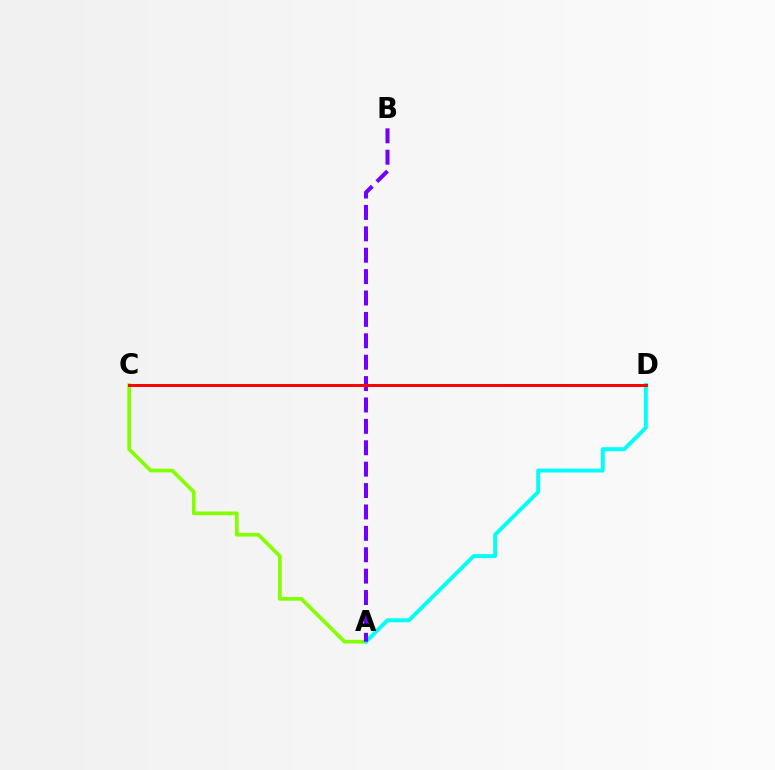{('A', 'C'): [{'color': '#84ff00', 'line_style': 'solid', 'thickness': 2.65}], ('A', 'D'): [{'color': '#00fff6', 'line_style': 'solid', 'thickness': 2.84}], ('A', 'B'): [{'color': '#7200ff', 'line_style': 'dashed', 'thickness': 2.91}], ('C', 'D'): [{'color': '#ff0000', 'line_style': 'solid', 'thickness': 2.13}]}